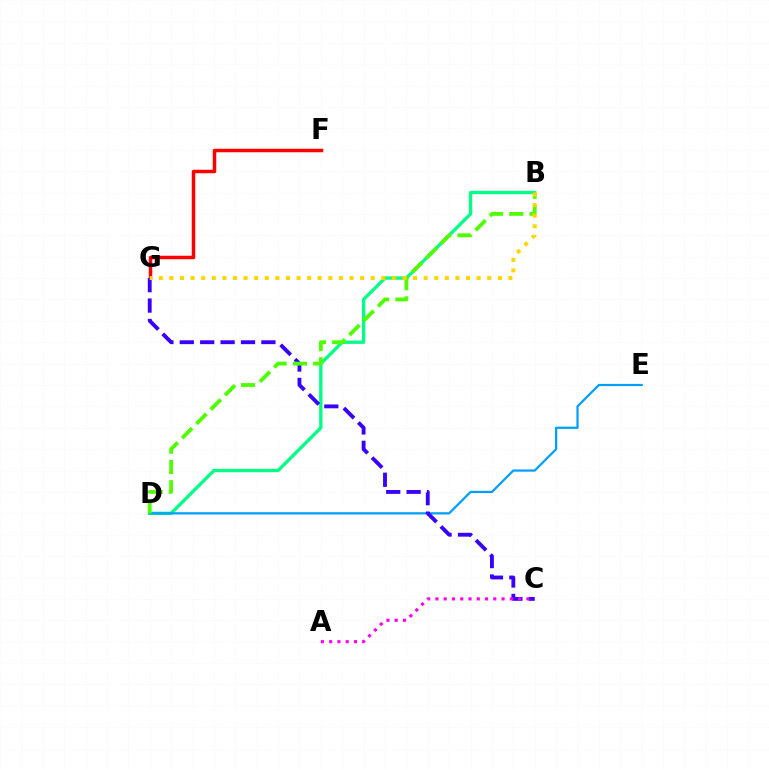{('B', 'D'): [{'color': '#00ff86', 'line_style': 'solid', 'thickness': 2.39}, {'color': '#4fff00', 'line_style': 'dashed', 'thickness': 2.75}], ('D', 'E'): [{'color': '#009eff', 'line_style': 'solid', 'thickness': 1.6}], ('F', 'G'): [{'color': '#ff0000', 'line_style': 'solid', 'thickness': 2.52}], ('C', 'G'): [{'color': '#3700ff', 'line_style': 'dashed', 'thickness': 2.77}], ('A', 'C'): [{'color': '#ff00ed', 'line_style': 'dotted', 'thickness': 2.25}], ('B', 'G'): [{'color': '#ffd500', 'line_style': 'dotted', 'thickness': 2.88}]}